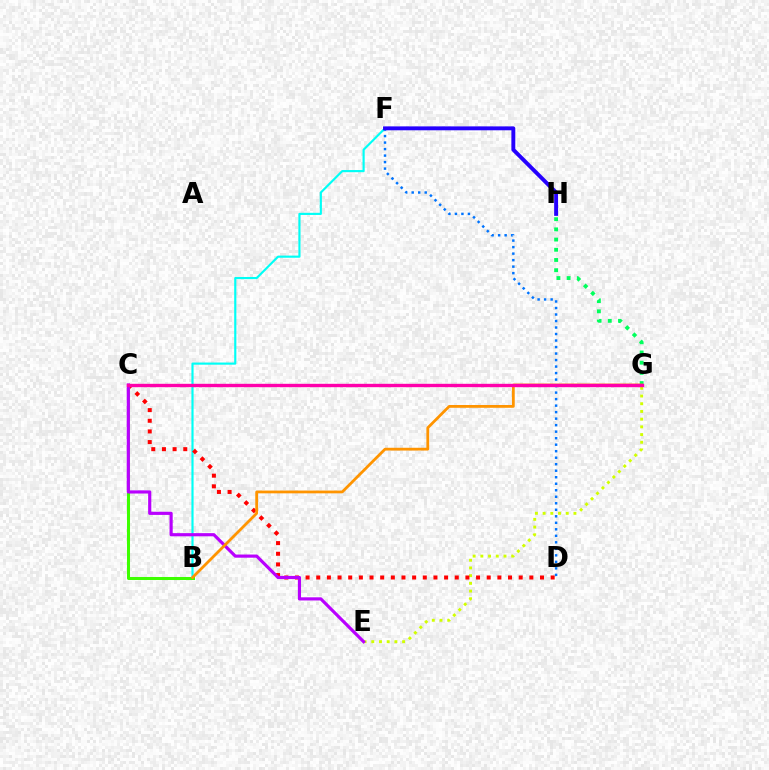{('G', 'H'): [{'color': '#00ff5c', 'line_style': 'dotted', 'thickness': 2.77}], ('D', 'F'): [{'color': '#0074ff', 'line_style': 'dotted', 'thickness': 1.77}], ('E', 'G'): [{'color': '#d1ff00', 'line_style': 'dotted', 'thickness': 2.09}], ('B', 'F'): [{'color': '#00fff6', 'line_style': 'solid', 'thickness': 1.55}], ('C', 'D'): [{'color': '#ff0000', 'line_style': 'dotted', 'thickness': 2.89}], ('B', 'C'): [{'color': '#3dff00', 'line_style': 'solid', 'thickness': 2.18}], ('F', 'H'): [{'color': '#2500ff', 'line_style': 'solid', 'thickness': 2.81}], ('C', 'E'): [{'color': '#b900ff', 'line_style': 'solid', 'thickness': 2.28}], ('B', 'G'): [{'color': '#ff9400', 'line_style': 'solid', 'thickness': 2.01}], ('C', 'G'): [{'color': '#ff00ac', 'line_style': 'solid', 'thickness': 2.43}]}